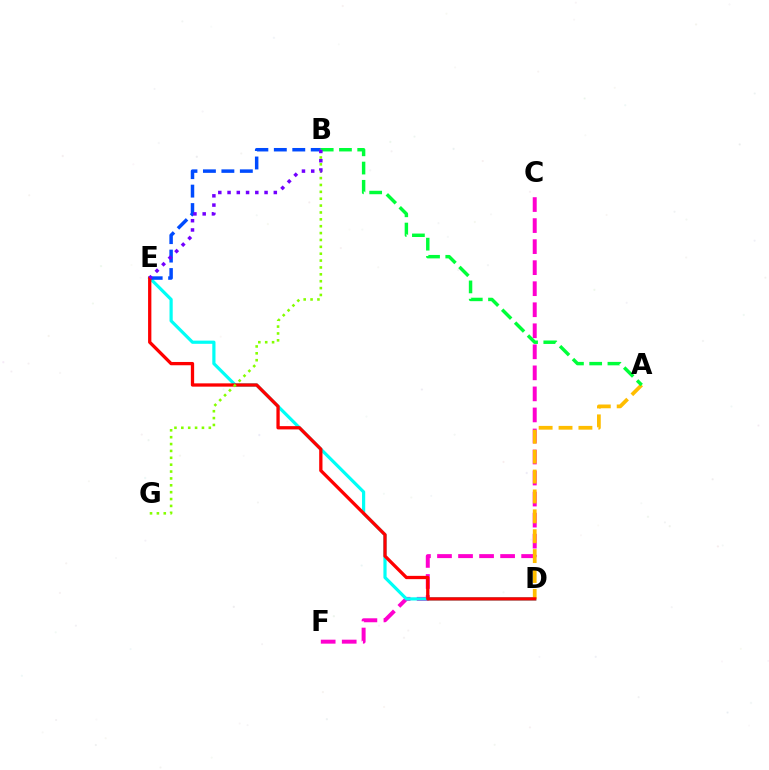{('C', 'F'): [{'color': '#ff00cf', 'line_style': 'dashed', 'thickness': 2.86}], ('D', 'E'): [{'color': '#00fff6', 'line_style': 'solid', 'thickness': 2.3}, {'color': '#ff0000', 'line_style': 'solid', 'thickness': 2.37}], ('B', 'E'): [{'color': '#004bff', 'line_style': 'dashed', 'thickness': 2.51}, {'color': '#7200ff', 'line_style': 'dotted', 'thickness': 2.51}], ('A', 'D'): [{'color': '#ffbd00', 'line_style': 'dashed', 'thickness': 2.7}], ('A', 'B'): [{'color': '#00ff39', 'line_style': 'dashed', 'thickness': 2.48}], ('B', 'G'): [{'color': '#84ff00', 'line_style': 'dotted', 'thickness': 1.87}]}